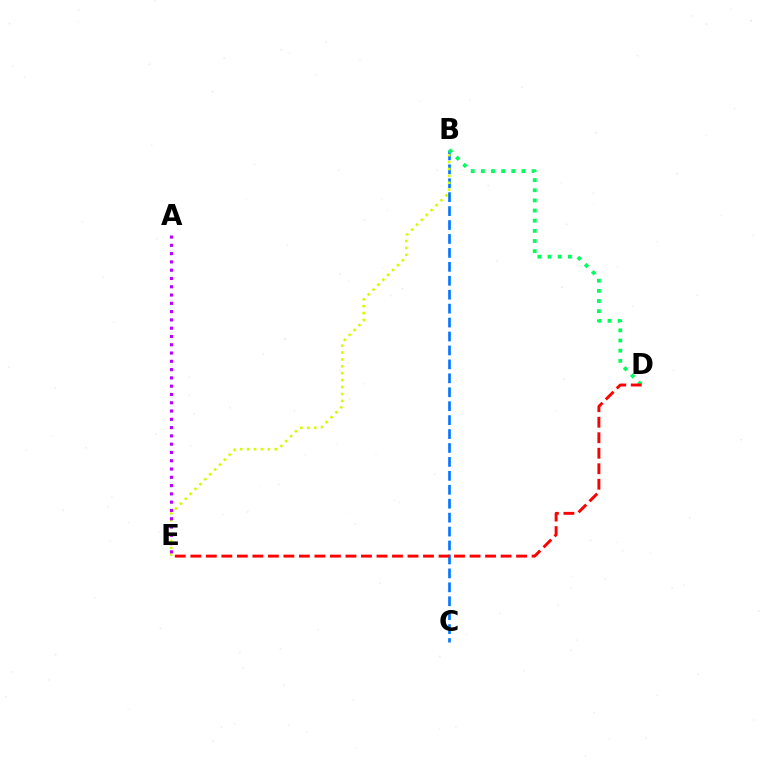{('B', 'C'): [{'color': '#0074ff', 'line_style': 'dashed', 'thickness': 1.89}], ('B', 'E'): [{'color': '#d1ff00', 'line_style': 'dotted', 'thickness': 1.88}], ('A', 'E'): [{'color': '#b900ff', 'line_style': 'dotted', 'thickness': 2.25}], ('B', 'D'): [{'color': '#00ff5c', 'line_style': 'dotted', 'thickness': 2.76}], ('D', 'E'): [{'color': '#ff0000', 'line_style': 'dashed', 'thickness': 2.11}]}